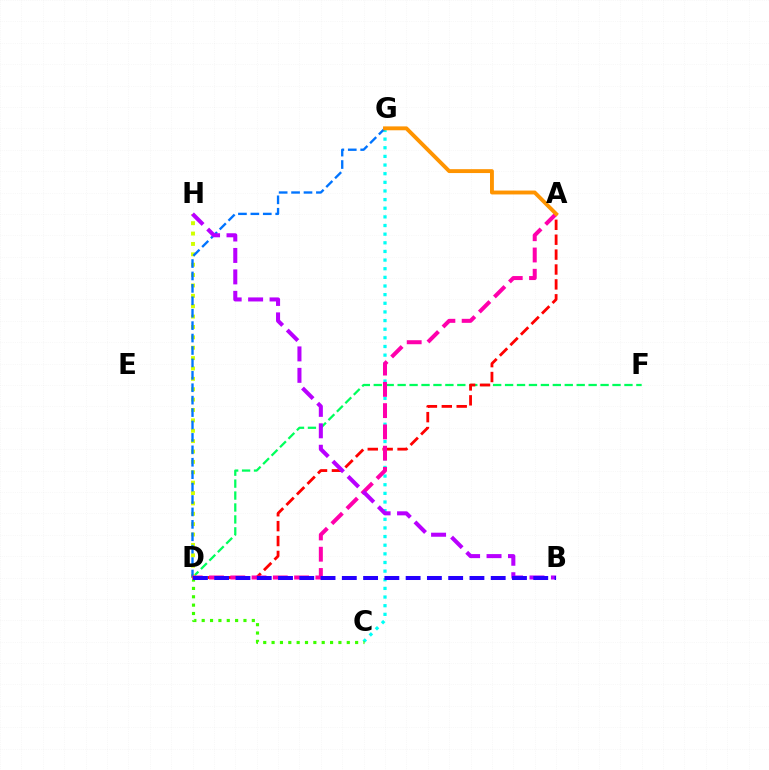{('D', 'F'): [{'color': '#00ff5c', 'line_style': 'dashed', 'thickness': 1.62}], ('D', 'H'): [{'color': '#d1ff00', 'line_style': 'dotted', 'thickness': 2.82}], ('C', 'G'): [{'color': '#00fff6', 'line_style': 'dotted', 'thickness': 2.35}], ('D', 'G'): [{'color': '#0074ff', 'line_style': 'dashed', 'thickness': 1.69}], ('C', 'D'): [{'color': '#3dff00', 'line_style': 'dotted', 'thickness': 2.27}], ('A', 'D'): [{'color': '#ff0000', 'line_style': 'dashed', 'thickness': 2.02}, {'color': '#ff00ac', 'line_style': 'dashed', 'thickness': 2.89}], ('A', 'G'): [{'color': '#ff9400', 'line_style': 'solid', 'thickness': 2.8}], ('B', 'H'): [{'color': '#b900ff', 'line_style': 'dashed', 'thickness': 2.91}], ('B', 'D'): [{'color': '#2500ff', 'line_style': 'dashed', 'thickness': 2.89}]}